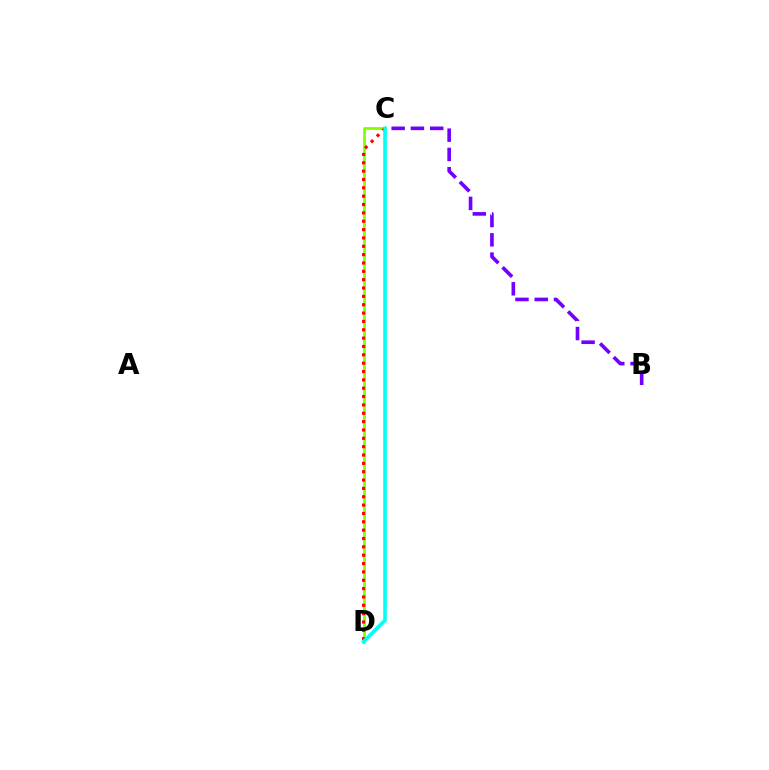{('C', 'D'): [{'color': '#84ff00', 'line_style': 'solid', 'thickness': 2.02}, {'color': '#ff0000', 'line_style': 'dotted', 'thickness': 2.27}, {'color': '#00fff6', 'line_style': 'solid', 'thickness': 2.6}], ('B', 'C'): [{'color': '#7200ff', 'line_style': 'dashed', 'thickness': 2.62}]}